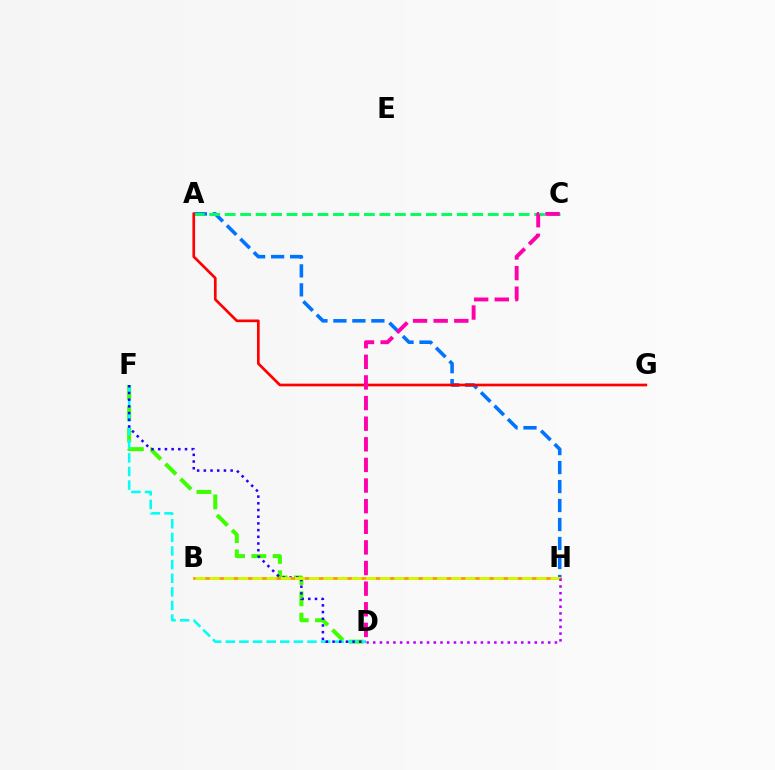{('D', 'F'): [{'color': '#3dff00', 'line_style': 'dashed', 'thickness': 2.89}, {'color': '#00fff6', 'line_style': 'dashed', 'thickness': 1.85}, {'color': '#2500ff', 'line_style': 'dotted', 'thickness': 1.82}], ('A', 'H'): [{'color': '#0074ff', 'line_style': 'dashed', 'thickness': 2.58}], ('A', 'C'): [{'color': '#00ff5c', 'line_style': 'dashed', 'thickness': 2.1}], ('A', 'G'): [{'color': '#ff0000', 'line_style': 'solid', 'thickness': 1.94}], ('B', 'H'): [{'color': '#ff9400', 'line_style': 'solid', 'thickness': 1.93}, {'color': '#d1ff00', 'line_style': 'dashed', 'thickness': 1.93}], ('C', 'D'): [{'color': '#ff00ac', 'line_style': 'dashed', 'thickness': 2.8}], ('D', 'H'): [{'color': '#b900ff', 'line_style': 'dotted', 'thickness': 1.83}]}